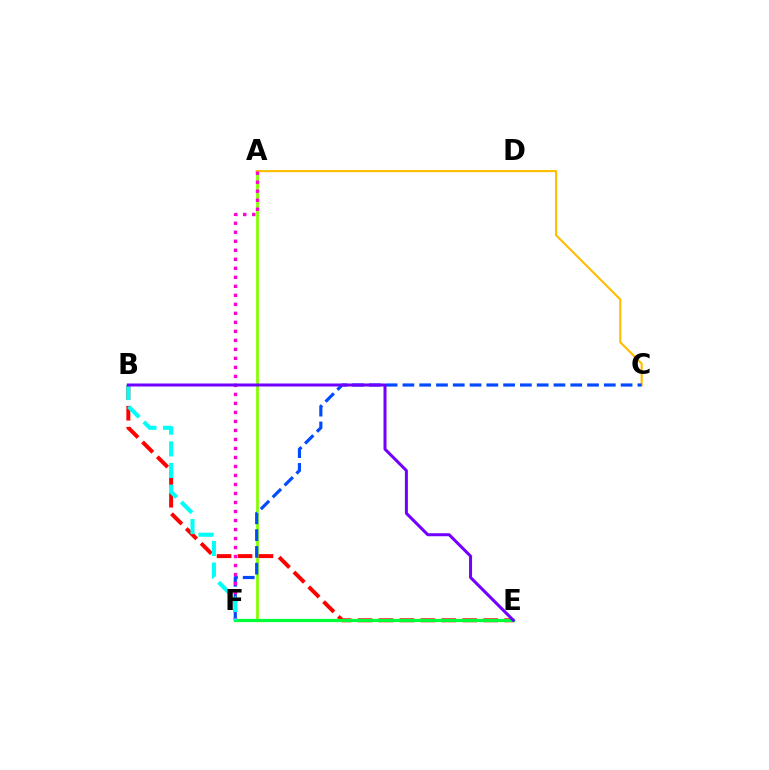{('A', 'F'): [{'color': '#84ff00', 'line_style': 'solid', 'thickness': 1.99}, {'color': '#ff00cf', 'line_style': 'dotted', 'thickness': 2.45}], ('A', 'C'): [{'color': '#ffbd00', 'line_style': 'solid', 'thickness': 1.53}], ('C', 'F'): [{'color': '#004bff', 'line_style': 'dashed', 'thickness': 2.28}], ('B', 'E'): [{'color': '#ff0000', 'line_style': 'dashed', 'thickness': 2.84}, {'color': '#7200ff', 'line_style': 'solid', 'thickness': 2.17}], ('E', 'F'): [{'color': '#00ff39', 'line_style': 'solid', 'thickness': 2.32}], ('B', 'F'): [{'color': '#00fff6', 'line_style': 'dashed', 'thickness': 2.94}]}